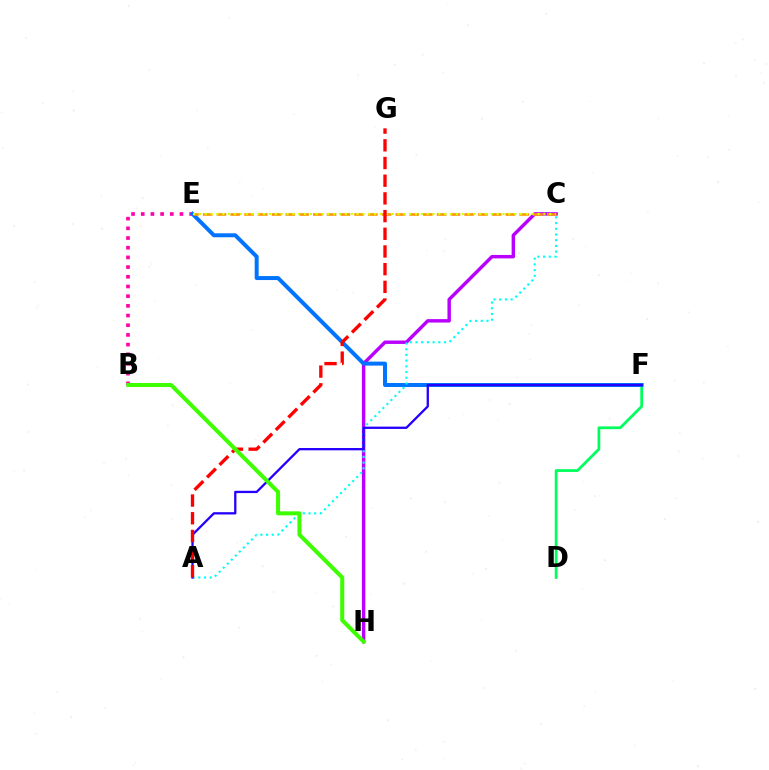{('D', 'F'): [{'color': '#00ff5c', 'line_style': 'solid', 'thickness': 1.98}], ('C', 'H'): [{'color': '#b900ff', 'line_style': 'solid', 'thickness': 2.47}], ('B', 'E'): [{'color': '#ff00ac', 'line_style': 'dotted', 'thickness': 2.63}], ('E', 'F'): [{'color': '#0074ff', 'line_style': 'solid', 'thickness': 2.86}], ('C', 'E'): [{'color': '#ff9400', 'line_style': 'dashed', 'thickness': 1.87}, {'color': '#d1ff00', 'line_style': 'dotted', 'thickness': 1.59}], ('A', 'C'): [{'color': '#00fff6', 'line_style': 'dotted', 'thickness': 1.55}], ('A', 'F'): [{'color': '#2500ff', 'line_style': 'solid', 'thickness': 1.66}], ('A', 'G'): [{'color': '#ff0000', 'line_style': 'dashed', 'thickness': 2.4}], ('B', 'H'): [{'color': '#3dff00', 'line_style': 'solid', 'thickness': 2.89}]}